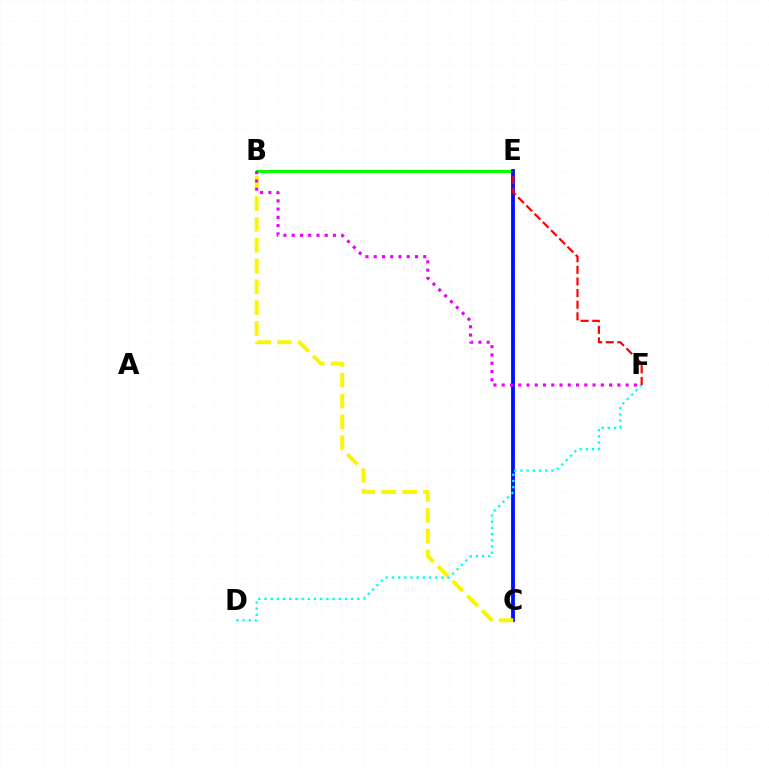{('B', 'E'): [{'color': '#08ff00', 'line_style': 'solid', 'thickness': 2.26}], ('C', 'E'): [{'color': '#0010ff', 'line_style': 'solid', 'thickness': 2.75}], ('B', 'C'): [{'color': '#fcf500', 'line_style': 'dashed', 'thickness': 2.83}], ('B', 'F'): [{'color': '#ee00ff', 'line_style': 'dotted', 'thickness': 2.24}], ('D', 'F'): [{'color': '#00fff6', 'line_style': 'dotted', 'thickness': 1.68}], ('E', 'F'): [{'color': '#ff0000', 'line_style': 'dashed', 'thickness': 1.58}]}